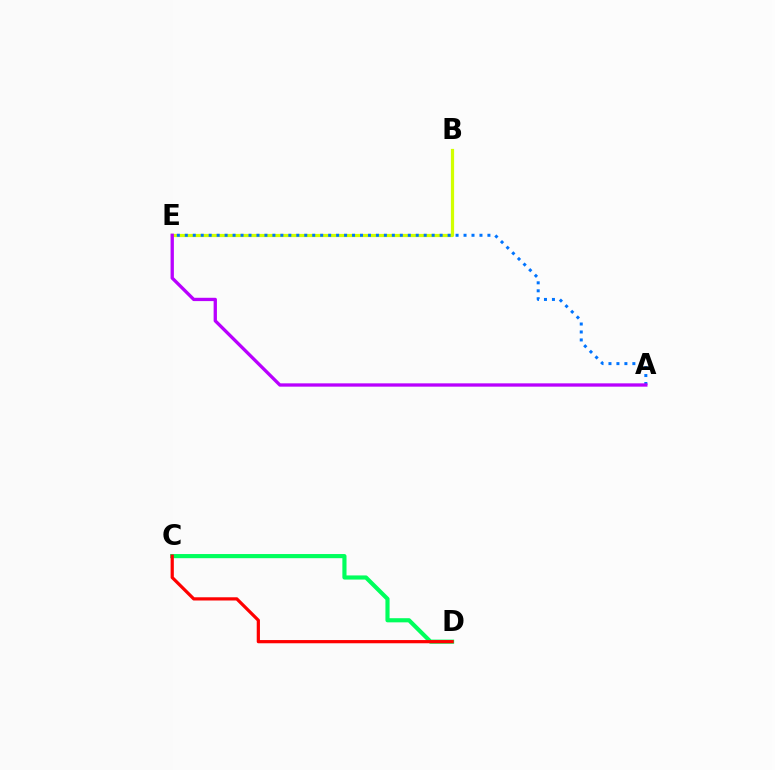{('C', 'D'): [{'color': '#00ff5c', 'line_style': 'solid', 'thickness': 2.98}, {'color': '#ff0000', 'line_style': 'solid', 'thickness': 2.32}], ('B', 'E'): [{'color': '#d1ff00', 'line_style': 'solid', 'thickness': 2.32}], ('A', 'E'): [{'color': '#0074ff', 'line_style': 'dotted', 'thickness': 2.16}, {'color': '#b900ff', 'line_style': 'solid', 'thickness': 2.38}]}